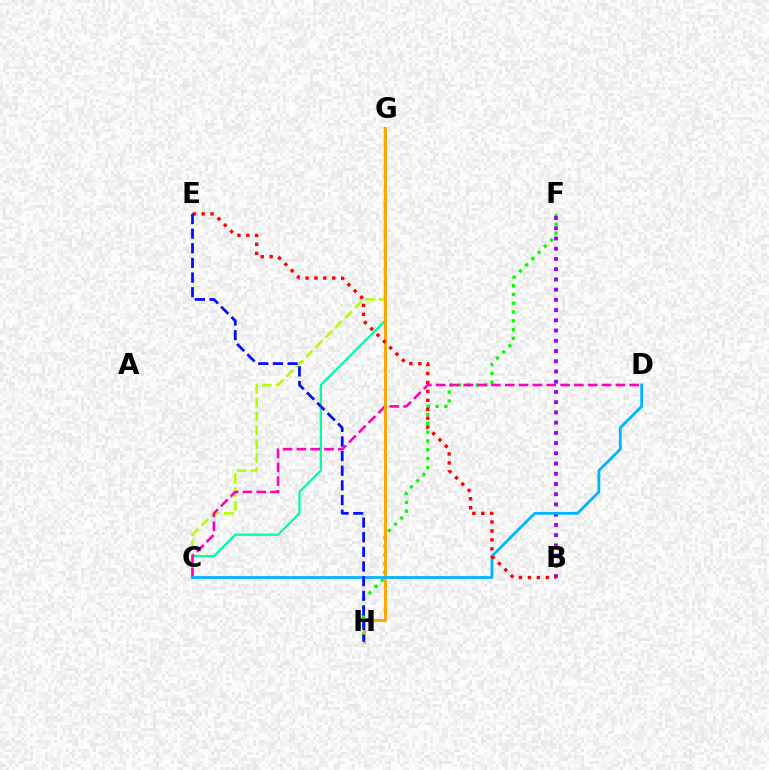{('C', 'G'): [{'color': '#00ff9d', 'line_style': 'solid', 'thickness': 1.64}, {'color': '#b3ff00', 'line_style': 'dashed', 'thickness': 1.88}], ('F', 'H'): [{'color': '#08ff00', 'line_style': 'dotted', 'thickness': 2.39}], ('B', 'F'): [{'color': '#9b00ff', 'line_style': 'dotted', 'thickness': 2.78}], ('C', 'D'): [{'color': '#ff00bd', 'line_style': 'dashed', 'thickness': 1.88}, {'color': '#00b5ff', 'line_style': 'solid', 'thickness': 2.0}], ('G', 'H'): [{'color': '#ffa500', 'line_style': 'solid', 'thickness': 2.1}], ('B', 'E'): [{'color': '#ff0000', 'line_style': 'dotted', 'thickness': 2.43}], ('E', 'H'): [{'color': '#0010ff', 'line_style': 'dashed', 'thickness': 1.99}]}